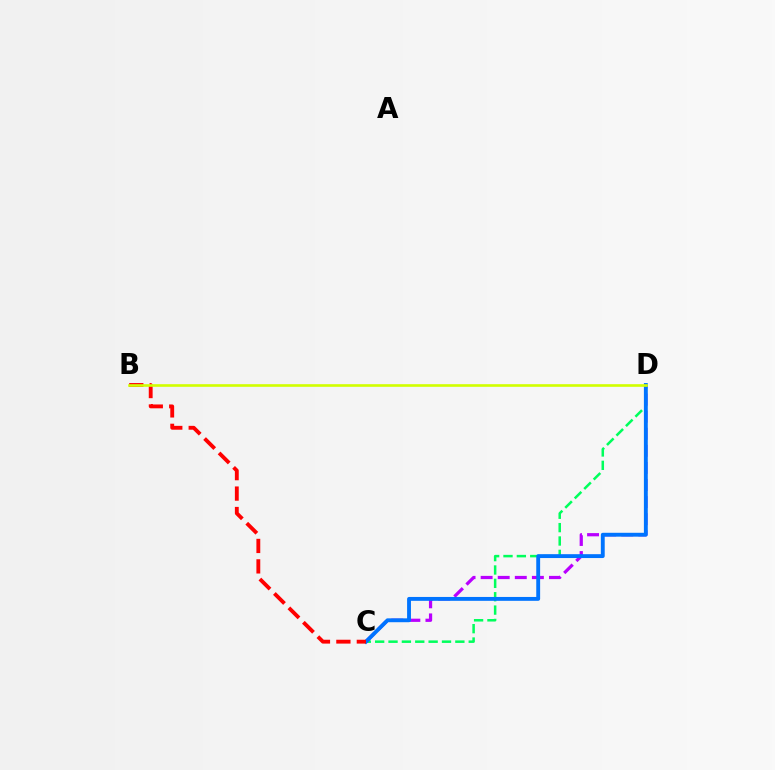{('C', 'D'): [{'color': '#00ff5c', 'line_style': 'dashed', 'thickness': 1.82}, {'color': '#b900ff', 'line_style': 'dashed', 'thickness': 2.32}, {'color': '#0074ff', 'line_style': 'solid', 'thickness': 2.79}], ('B', 'C'): [{'color': '#ff0000', 'line_style': 'dashed', 'thickness': 2.78}], ('B', 'D'): [{'color': '#d1ff00', 'line_style': 'solid', 'thickness': 1.9}]}